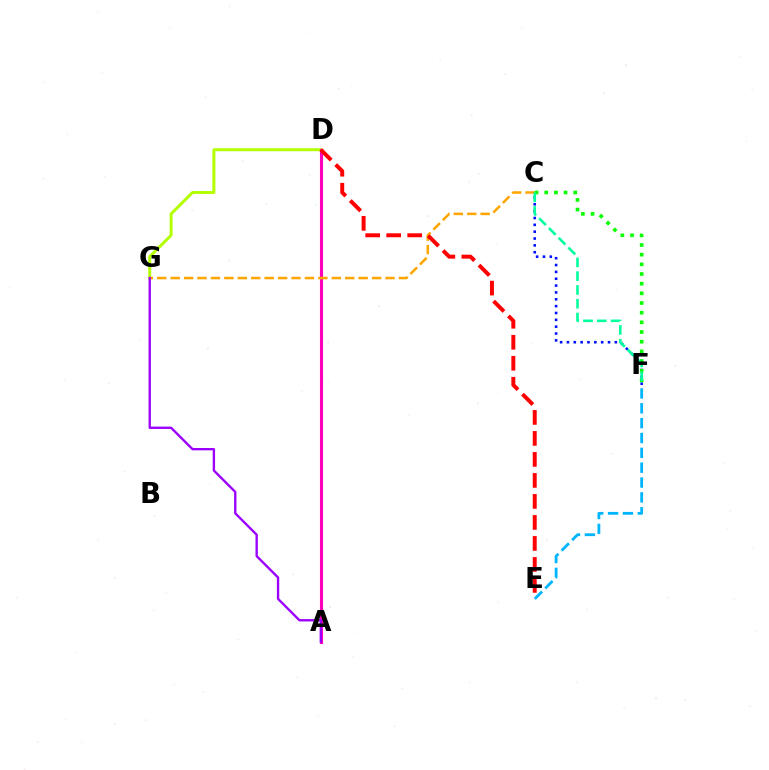{('E', 'F'): [{'color': '#00b5ff', 'line_style': 'dashed', 'thickness': 2.02}], ('D', 'G'): [{'color': '#b3ff00', 'line_style': 'solid', 'thickness': 2.13}], ('A', 'D'): [{'color': '#ff00bd', 'line_style': 'solid', 'thickness': 2.24}], ('C', 'F'): [{'color': '#0010ff', 'line_style': 'dotted', 'thickness': 1.86}, {'color': '#08ff00', 'line_style': 'dotted', 'thickness': 2.63}, {'color': '#00ff9d', 'line_style': 'dashed', 'thickness': 1.87}], ('C', 'G'): [{'color': '#ffa500', 'line_style': 'dashed', 'thickness': 1.82}], ('A', 'G'): [{'color': '#9b00ff', 'line_style': 'solid', 'thickness': 1.69}], ('D', 'E'): [{'color': '#ff0000', 'line_style': 'dashed', 'thickness': 2.85}]}